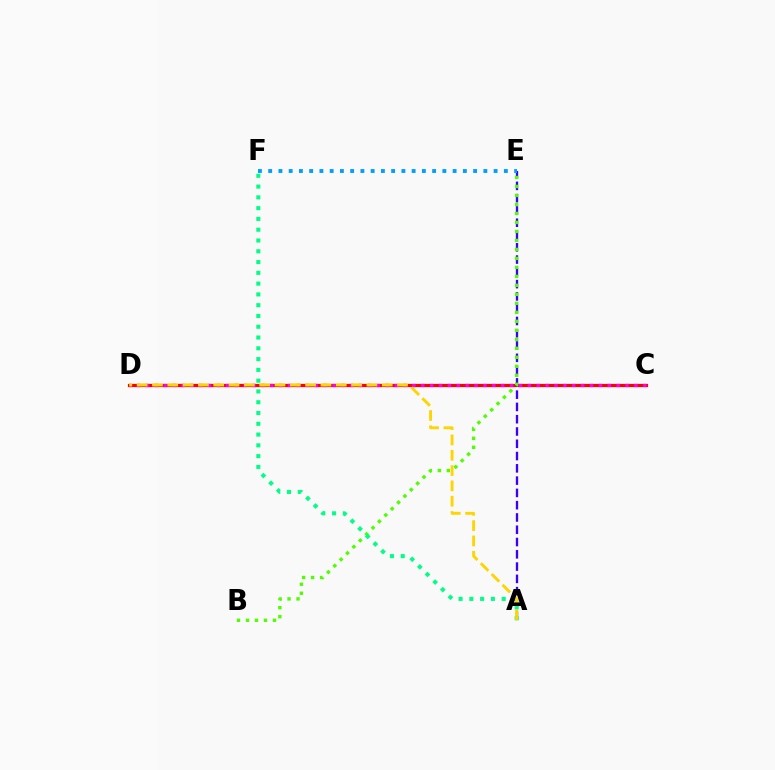{('C', 'D'): [{'color': '#ff0000', 'line_style': 'solid', 'thickness': 2.29}, {'color': '#ff00ed', 'line_style': 'dotted', 'thickness': 2.41}], ('A', 'E'): [{'color': '#3700ff', 'line_style': 'dashed', 'thickness': 1.67}], ('E', 'F'): [{'color': '#009eff', 'line_style': 'dotted', 'thickness': 2.78}], ('B', 'E'): [{'color': '#4fff00', 'line_style': 'dotted', 'thickness': 2.44}], ('A', 'F'): [{'color': '#00ff86', 'line_style': 'dotted', 'thickness': 2.93}], ('A', 'D'): [{'color': '#ffd500', 'line_style': 'dashed', 'thickness': 2.08}]}